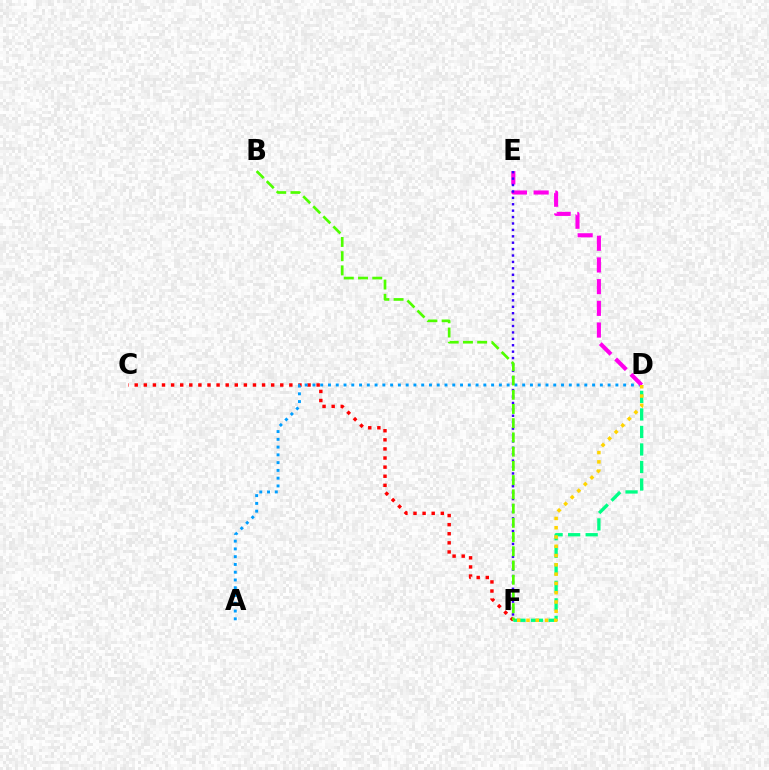{('D', 'F'): [{'color': '#00ff86', 'line_style': 'dashed', 'thickness': 2.38}, {'color': '#ffd500', 'line_style': 'dotted', 'thickness': 2.52}], ('C', 'F'): [{'color': '#ff0000', 'line_style': 'dotted', 'thickness': 2.47}], ('A', 'D'): [{'color': '#009eff', 'line_style': 'dotted', 'thickness': 2.11}], ('D', 'E'): [{'color': '#ff00ed', 'line_style': 'dashed', 'thickness': 2.95}], ('E', 'F'): [{'color': '#3700ff', 'line_style': 'dotted', 'thickness': 1.74}], ('B', 'F'): [{'color': '#4fff00', 'line_style': 'dashed', 'thickness': 1.93}]}